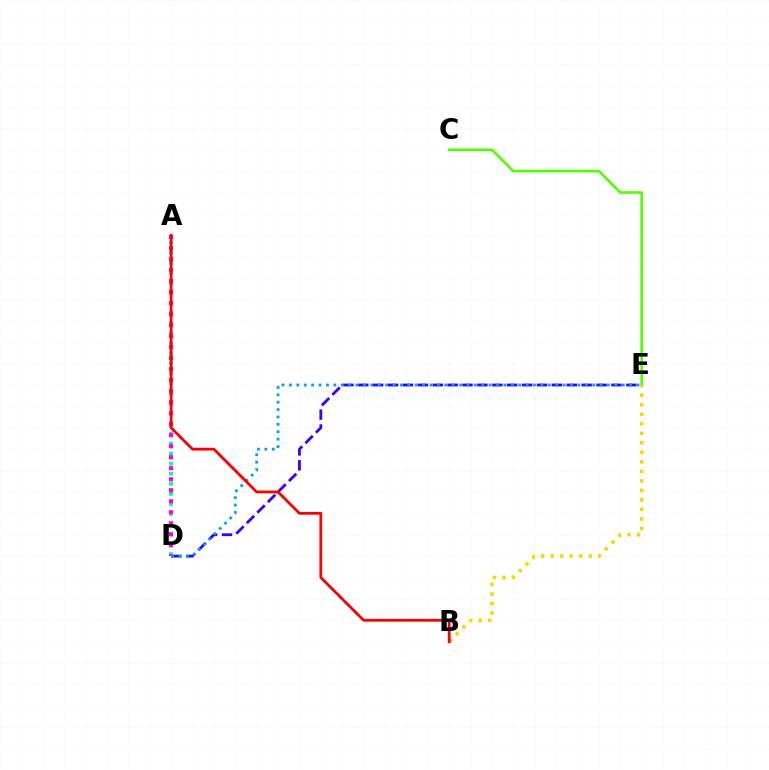{('D', 'E'): [{'color': '#3700ff', 'line_style': 'dashed', 'thickness': 2.02}, {'color': '#009eff', 'line_style': 'dotted', 'thickness': 2.01}], ('A', 'D'): [{'color': '#00ff86', 'line_style': 'dotted', 'thickness': 2.73}, {'color': '#ff00ed', 'line_style': 'dotted', 'thickness': 2.99}], ('C', 'E'): [{'color': '#4fff00', 'line_style': 'solid', 'thickness': 1.88}], ('B', 'E'): [{'color': '#ffd500', 'line_style': 'dotted', 'thickness': 2.58}], ('A', 'B'): [{'color': '#ff0000', 'line_style': 'solid', 'thickness': 2.01}]}